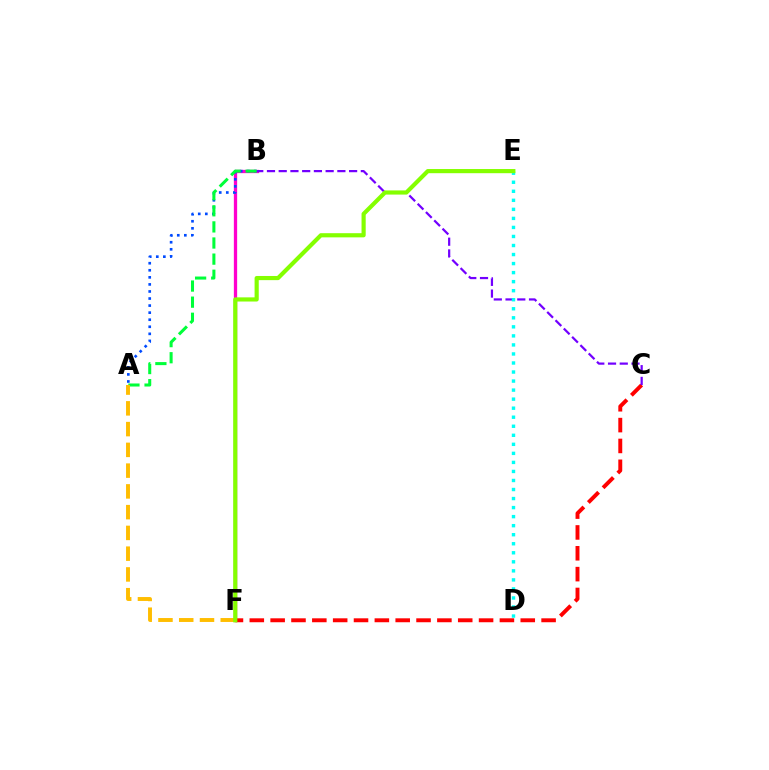{('B', 'F'): [{'color': '#ff00cf', 'line_style': 'solid', 'thickness': 2.37}], ('A', 'B'): [{'color': '#004bff', 'line_style': 'dotted', 'thickness': 1.92}, {'color': '#00ff39', 'line_style': 'dashed', 'thickness': 2.19}], ('C', 'F'): [{'color': '#ff0000', 'line_style': 'dashed', 'thickness': 2.83}], ('B', 'C'): [{'color': '#7200ff', 'line_style': 'dashed', 'thickness': 1.59}], ('D', 'E'): [{'color': '#00fff6', 'line_style': 'dotted', 'thickness': 2.46}], ('A', 'F'): [{'color': '#ffbd00', 'line_style': 'dashed', 'thickness': 2.82}], ('E', 'F'): [{'color': '#84ff00', 'line_style': 'solid', 'thickness': 3.0}]}